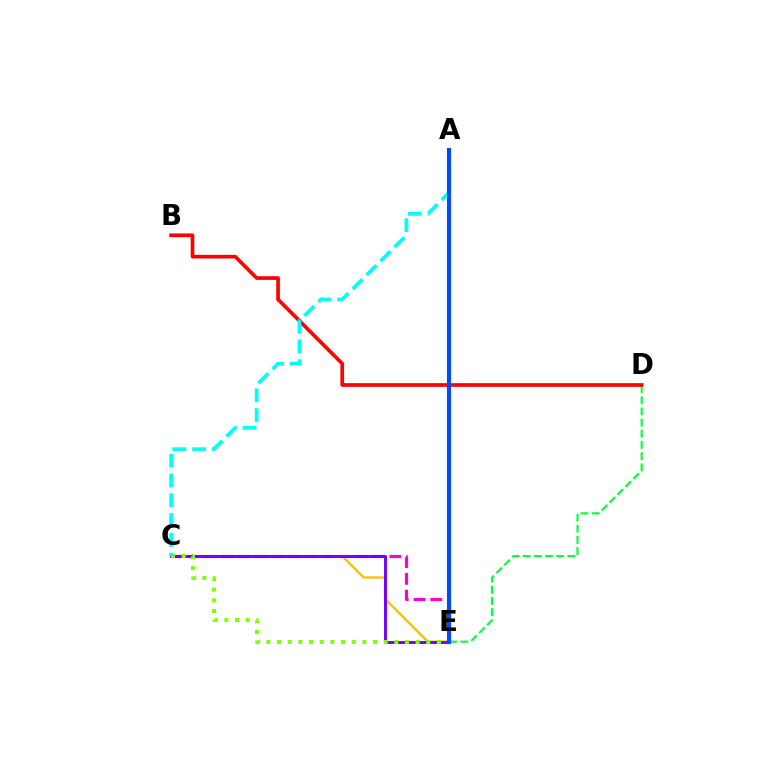{('C', 'E'): [{'color': '#ff00cf', 'line_style': 'dashed', 'thickness': 2.28}, {'color': '#ffbd00', 'line_style': 'solid', 'thickness': 1.66}, {'color': '#7200ff', 'line_style': 'solid', 'thickness': 2.11}, {'color': '#84ff00', 'line_style': 'dotted', 'thickness': 2.9}], ('D', 'E'): [{'color': '#00ff39', 'line_style': 'dashed', 'thickness': 1.52}], ('B', 'D'): [{'color': '#ff0000', 'line_style': 'solid', 'thickness': 2.64}], ('A', 'C'): [{'color': '#00fff6', 'line_style': 'dashed', 'thickness': 2.69}], ('A', 'E'): [{'color': '#004bff', 'line_style': 'solid', 'thickness': 2.97}]}